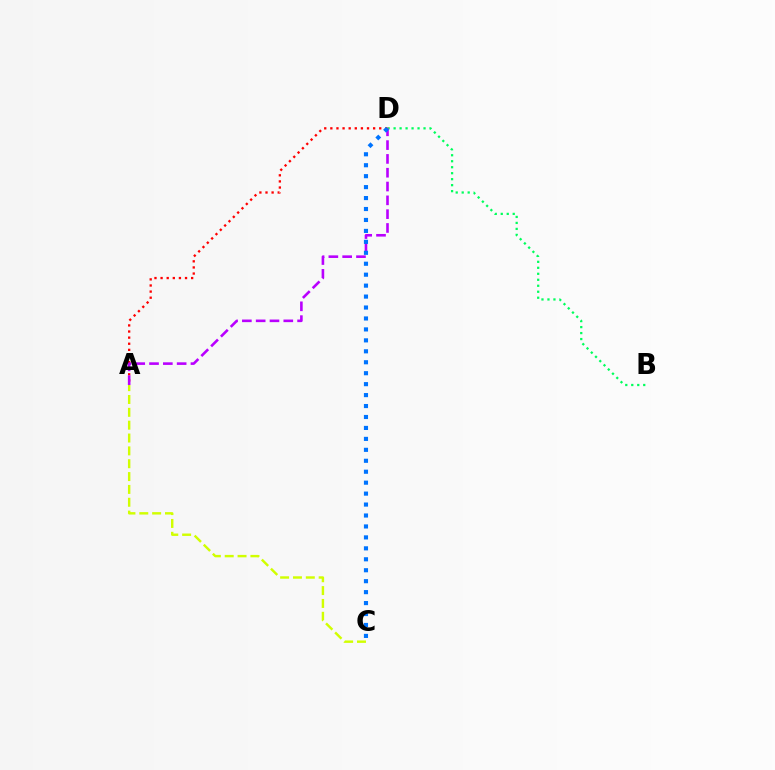{('B', 'D'): [{'color': '#00ff5c', 'line_style': 'dotted', 'thickness': 1.63}], ('A', 'D'): [{'color': '#ff0000', 'line_style': 'dotted', 'thickness': 1.66}, {'color': '#b900ff', 'line_style': 'dashed', 'thickness': 1.88}], ('A', 'C'): [{'color': '#d1ff00', 'line_style': 'dashed', 'thickness': 1.75}], ('C', 'D'): [{'color': '#0074ff', 'line_style': 'dotted', 'thickness': 2.97}]}